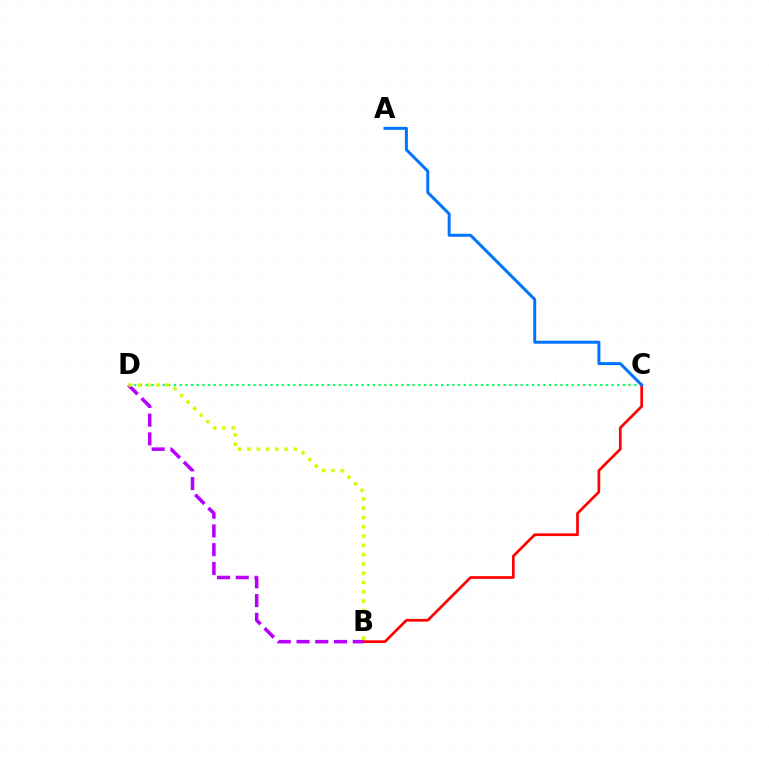{('C', 'D'): [{'color': '#00ff5c', 'line_style': 'dotted', 'thickness': 1.54}], ('B', 'C'): [{'color': '#ff0000', 'line_style': 'solid', 'thickness': 1.94}], ('B', 'D'): [{'color': '#b900ff', 'line_style': 'dashed', 'thickness': 2.55}, {'color': '#d1ff00', 'line_style': 'dotted', 'thickness': 2.52}], ('A', 'C'): [{'color': '#0074ff', 'line_style': 'solid', 'thickness': 2.14}]}